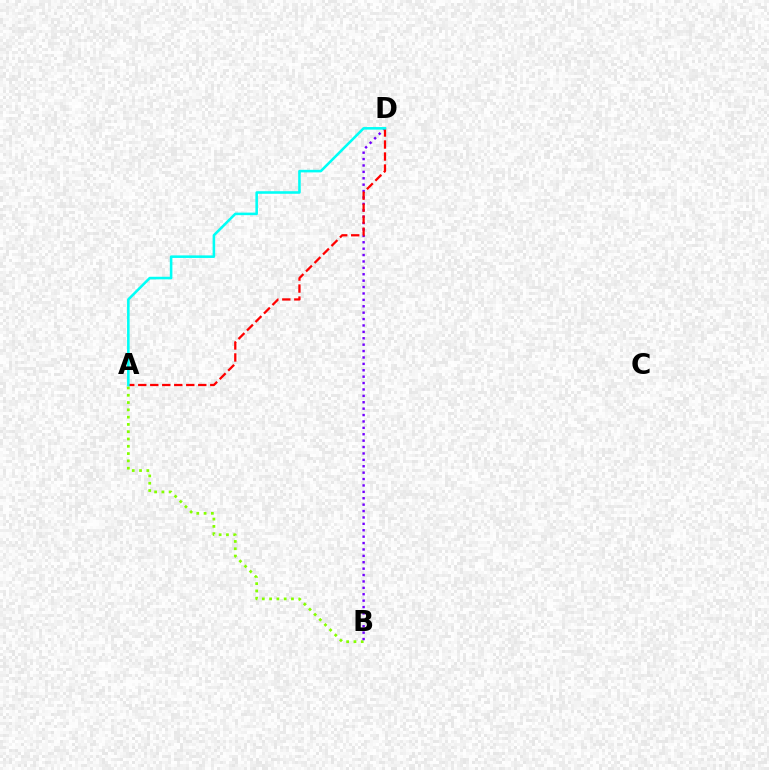{('A', 'B'): [{'color': '#84ff00', 'line_style': 'dotted', 'thickness': 1.98}], ('B', 'D'): [{'color': '#7200ff', 'line_style': 'dotted', 'thickness': 1.74}], ('A', 'D'): [{'color': '#ff0000', 'line_style': 'dashed', 'thickness': 1.63}, {'color': '#00fff6', 'line_style': 'solid', 'thickness': 1.85}]}